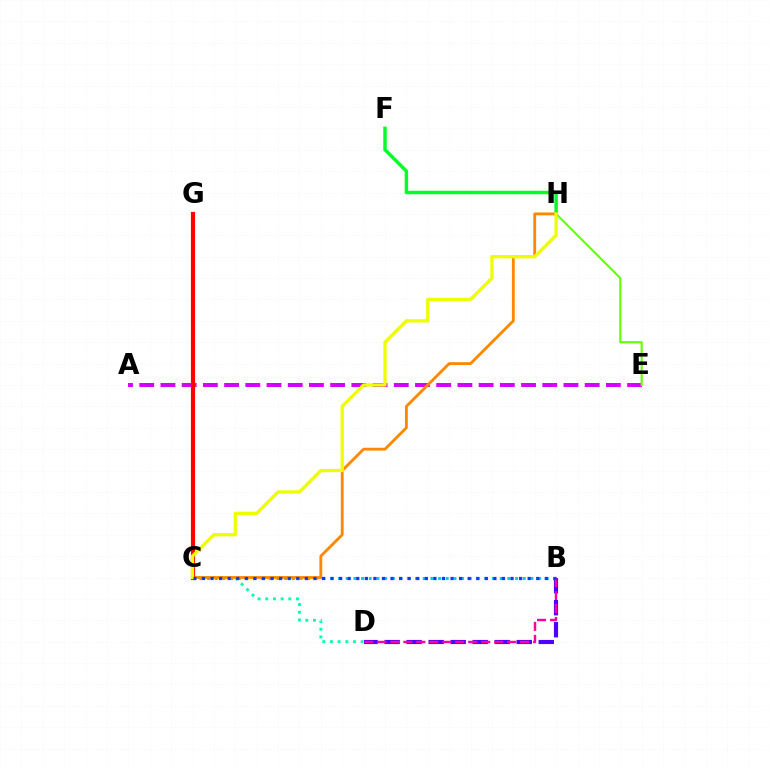{('A', 'E'): [{'color': '#d600ff', 'line_style': 'dashed', 'thickness': 2.88}], ('B', 'C'): [{'color': '#00c7ff', 'line_style': 'dotted', 'thickness': 2.09}, {'color': '#003fff', 'line_style': 'dotted', 'thickness': 2.33}], ('E', 'H'): [{'color': '#66ff00', 'line_style': 'solid', 'thickness': 1.52}], ('C', 'D'): [{'color': '#00ffaf', 'line_style': 'dotted', 'thickness': 2.09}], ('F', 'H'): [{'color': '#00ff27', 'line_style': 'solid', 'thickness': 2.48}], ('B', 'D'): [{'color': '#4f00ff', 'line_style': 'dashed', 'thickness': 2.99}, {'color': '#ff00a0', 'line_style': 'dashed', 'thickness': 1.76}], ('C', 'H'): [{'color': '#ff8800', 'line_style': 'solid', 'thickness': 2.04}, {'color': '#eeff00', 'line_style': 'solid', 'thickness': 2.36}], ('C', 'G'): [{'color': '#ff0000', 'line_style': 'solid', 'thickness': 3.0}]}